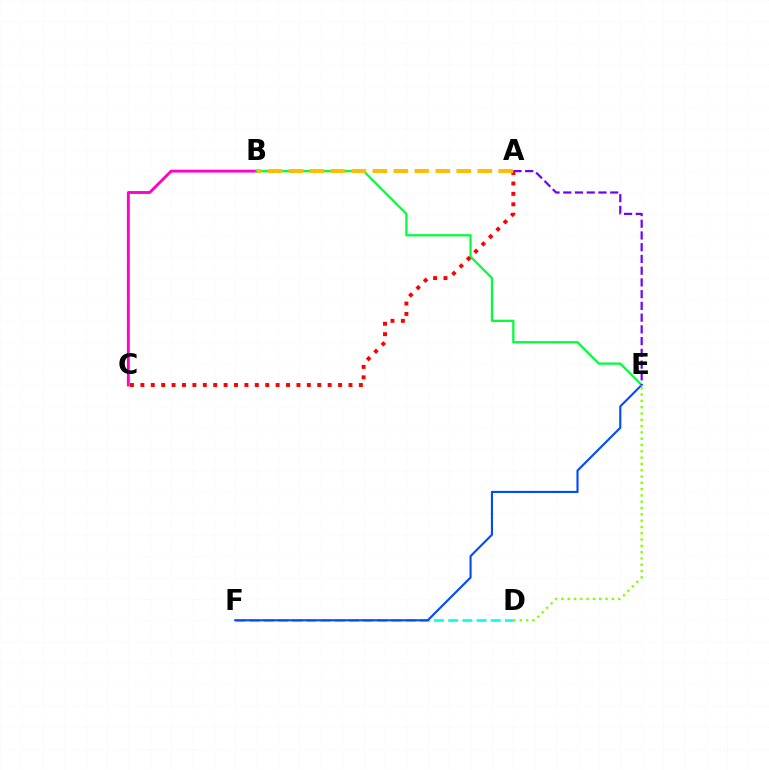{('D', 'F'): [{'color': '#00fff6', 'line_style': 'dashed', 'thickness': 1.93}], ('E', 'F'): [{'color': '#004bff', 'line_style': 'solid', 'thickness': 1.53}], ('B', 'C'): [{'color': '#ff00cf', 'line_style': 'solid', 'thickness': 2.07}], ('B', 'E'): [{'color': '#00ff39', 'line_style': 'solid', 'thickness': 1.62}], ('D', 'E'): [{'color': '#84ff00', 'line_style': 'dotted', 'thickness': 1.71}], ('A', 'E'): [{'color': '#7200ff', 'line_style': 'dashed', 'thickness': 1.59}], ('A', 'C'): [{'color': '#ff0000', 'line_style': 'dotted', 'thickness': 2.83}], ('A', 'B'): [{'color': '#ffbd00', 'line_style': 'dashed', 'thickness': 2.85}]}